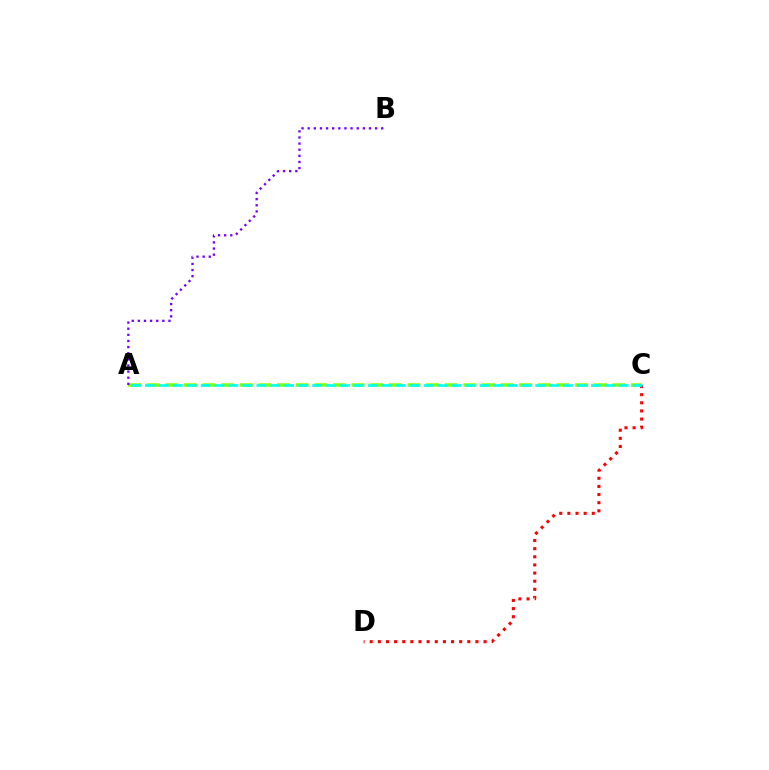{('A', 'C'): [{'color': '#84ff00', 'line_style': 'dashed', 'thickness': 2.53}, {'color': '#00fff6', 'line_style': 'dashed', 'thickness': 1.89}], ('A', 'B'): [{'color': '#7200ff', 'line_style': 'dotted', 'thickness': 1.66}], ('C', 'D'): [{'color': '#ff0000', 'line_style': 'dotted', 'thickness': 2.21}]}